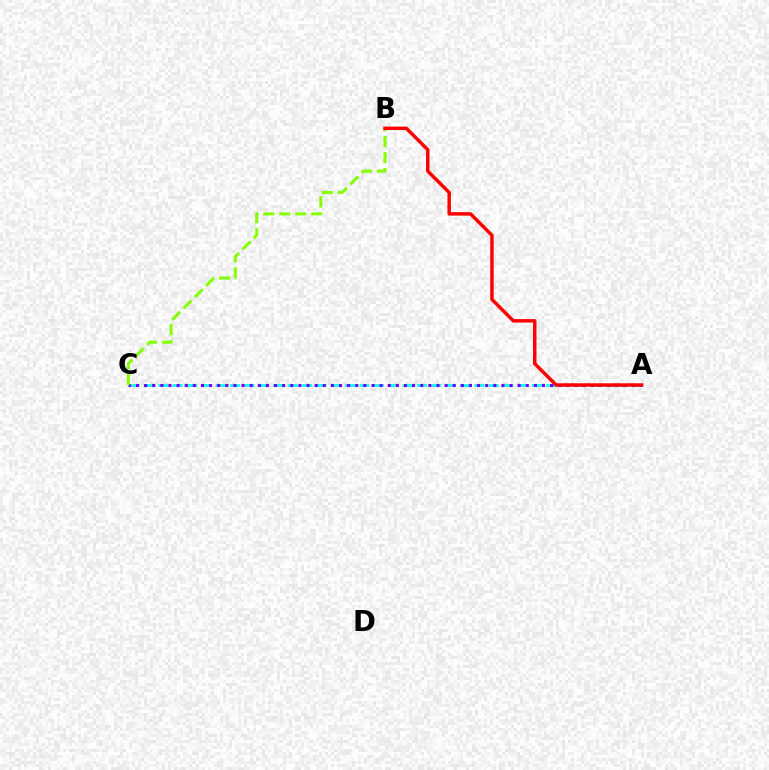{('A', 'C'): [{'color': '#00fff6', 'line_style': 'dashed', 'thickness': 1.95}, {'color': '#7200ff', 'line_style': 'dotted', 'thickness': 2.21}], ('B', 'C'): [{'color': '#84ff00', 'line_style': 'dashed', 'thickness': 2.17}], ('A', 'B'): [{'color': '#ff0000', 'line_style': 'solid', 'thickness': 2.49}]}